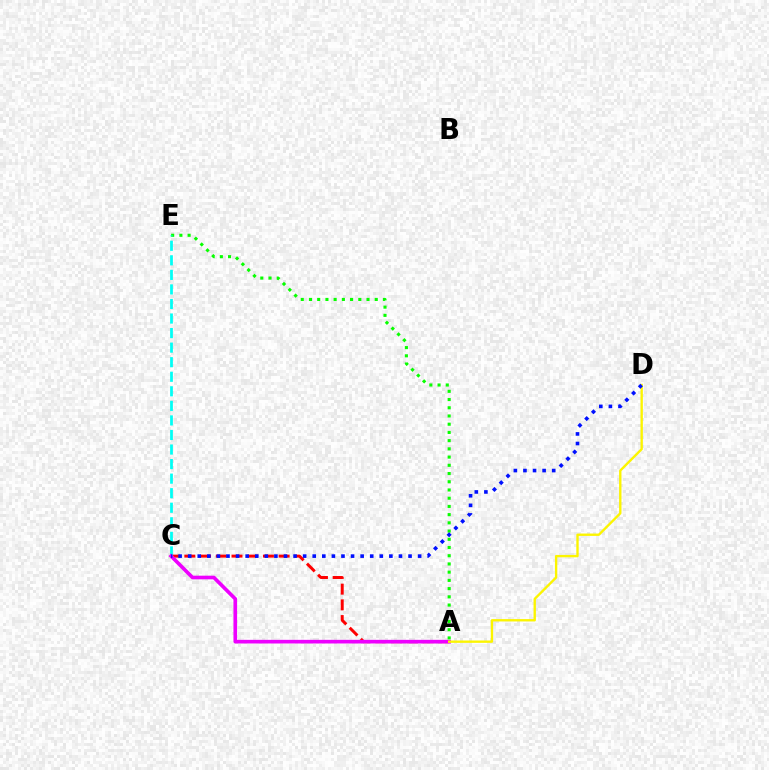{('A', 'E'): [{'color': '#08ff00', 'line_style': 'dotted', 'thickness': 2.23}], ('A', 'C'): [{'color': '#ff0000', 'line_style': 'dashed', 'thickness': 2.14}, {'color': '#ee00ff', 'line_style': 'solid', 'thickness': 2.63}], ('C', 'E'): [{'color': '#00fff6', 'line_style': 'dashed', 'thickness': 1.98}], ('A', 'D'): [{'color': '#fcf500', 'line_style': 'solid', 'thickness': 1.7}], ('C', 'D'): [{'color': '#0010ff', 'line_style': 'dotted', 'thickness': 2.6}]}